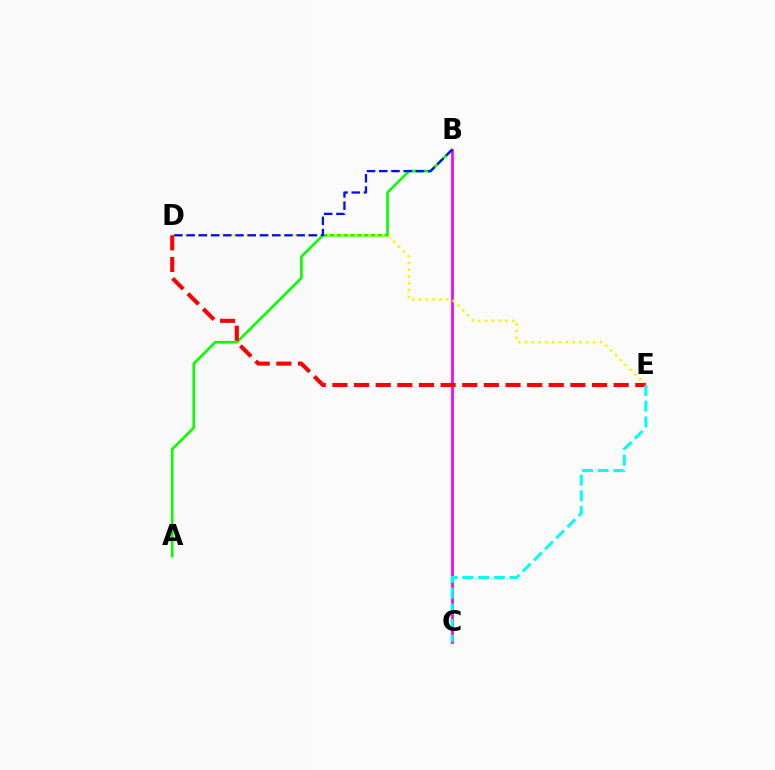{('A', 'B'): [{'color': '#08ff00', 'line_style': 'solid', 'thickness': 1.91}], ('B', 'C'): [{'color': '#ee00ff', 'line_style': 'solid', 'thickness': 1.94}], ('D', 'E'): [{'color': '#fcf500', 'line_style': 'dotted', 'thickness': 1.85}, {'color': '#ff0000', 'line_style': 'dashed', 'thickness': 2.94}], ('B', 'D'): [{'color': '#0010ff', 'line_style': 'dashed', 'thickness': 1.66}], ('C', 'E'): [{'color': '#00fff6', 'line_style': 'dashed', 'thickness': 2.14}]}